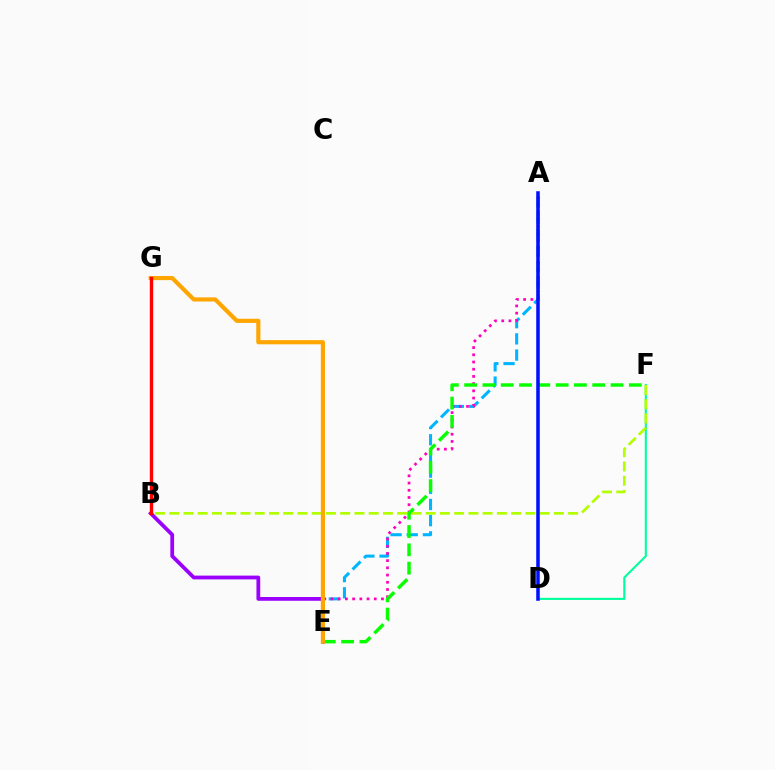{('D', 'F'): [{'color': '#00ff9d', 'line_style': 'solid', 'thickness': 1.52}], ('A', 'E'): [{'color': '#00b5ff', 'line_style': 'dashed', 'thickness': 2.2}, {'color': '#ff00bd', 'line_style': 'dotted', 'thickness': 1.96}], ('E', 'F'): [{'color': '#08ff00', 'line_style': 'dashed', 'thickness': 2.49}], ('B', 'E'): [{'color': '#9b00ff', 'line_style': 'solid', 'thickness': 2.72}], ('B', 'F'): [{'color': '#b3ff00', 'line_style': 'dashed', 'thickness': 1.94}], ('E', 'G'): [{'color': '#ffa500', 'line_style': 'solid', 'thickness': 2.99}], ('A', 'D'): [{'color': '#0010ff', 'line_style': 'solid', 'thickness': 2.55}], ('B', 'G'): [{'color': '#ff0000', 'line_style': 'solid', 'thickness': 2.43}]}